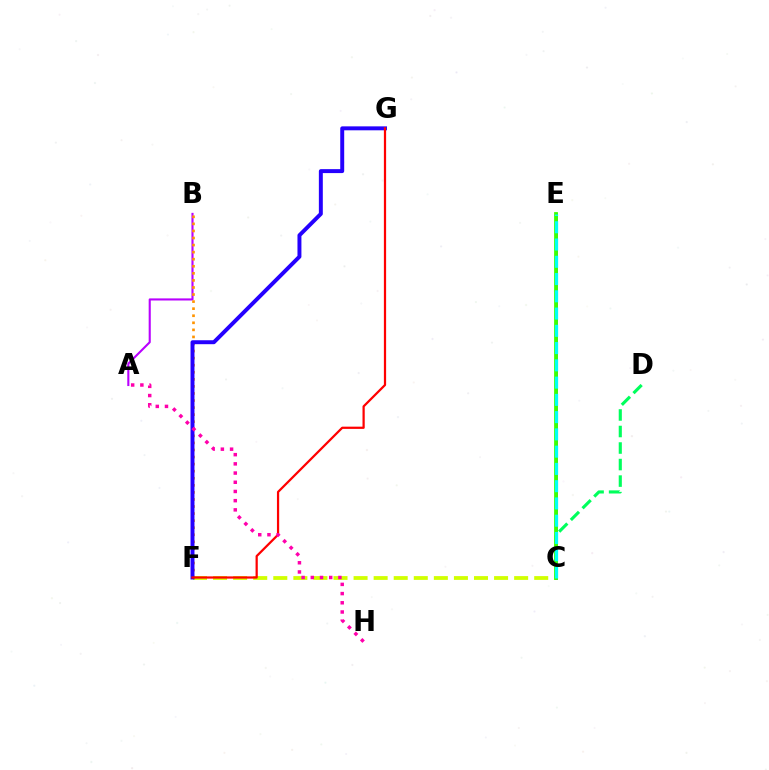{('C', 'D'): [{'color': '#00ff5c', 'line_style': 'dashed', 'thickness': 2.25}], ('A', 'B'): [{'color': '#b900ff', 'line_style': 'solid', 'thickness': 1.51}], ('C', 'F'): [{'color': '#d1ff00', 'line_style': 'dashed', 'thickness': 2.73}], ('B', 'F'): [{'color': '#ff9400', 'line_style': 'dotted', 'thickness': 1.92}], ('C', 'E'): [{'color': '#0074ff', 'line_style': 'solid', 'thickness': 1.87}, {'color': '#3dff00', 'line_style': 'solid', 'thickness': 2.74}, {'color': '#00fff6', 'line_style': 'dashed', 'thickness': 2.34}], ('F', 'G'): [{'color': '#2500ff', 'line_style': 'solid', 'thickness': 2.84}, {'color': '#ff0000', 'line_style': 'solid', 'thickness': 1.61}], ('A', 'H'): [{'color': '#ff00ac', 'line_style': 'dotted', 'thickness': 2.5}]}